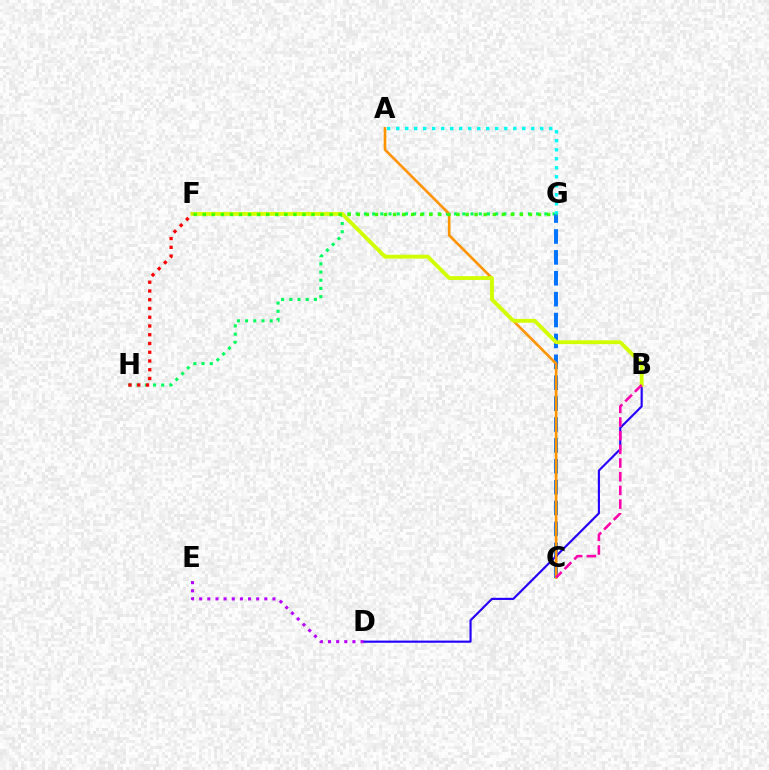{('G', 'H'): [{'color': '#00ff5c', 'line_style': 'dotted', 'thickness': 2.23}], ('C', 'G'): [{'color': '#0074ff', 'line_style': 'dashed', 'thickness': 2.84}], ('B', 'D'): [{'color': '#2500ff', 'line_style': 'solid', 'thickness': 1.55}], ('A', 'C'): [{'color': '#ff9400', 'line_style': 'solid', 'thickness': 1.9}], ('B', 'F'): [{'color': '#d1ff00', 'line_style': 'solid', 'thickness': 2.77}], ('B', 'C'): [{'color': '#ff00ac', 'line_style': 'dashed', 'thickness': 1.86}], ('A', 'G'): [{'color': '#00fff6', 'line_style': 'dotted', 'thickness': 2.45}], ('F', 'G'): [{'color': '#3dff00', 'line_style': 'dotted', 'thickness': 2.46}], ('D', 'E'): [{'color': '#b900ff', 'line_style': 'dotted', 'thickness': 2.21}], ('F', 'H'): [{'color': '#ff0000', 'line_style': 'dotted', 'thickness': 2.38}]}